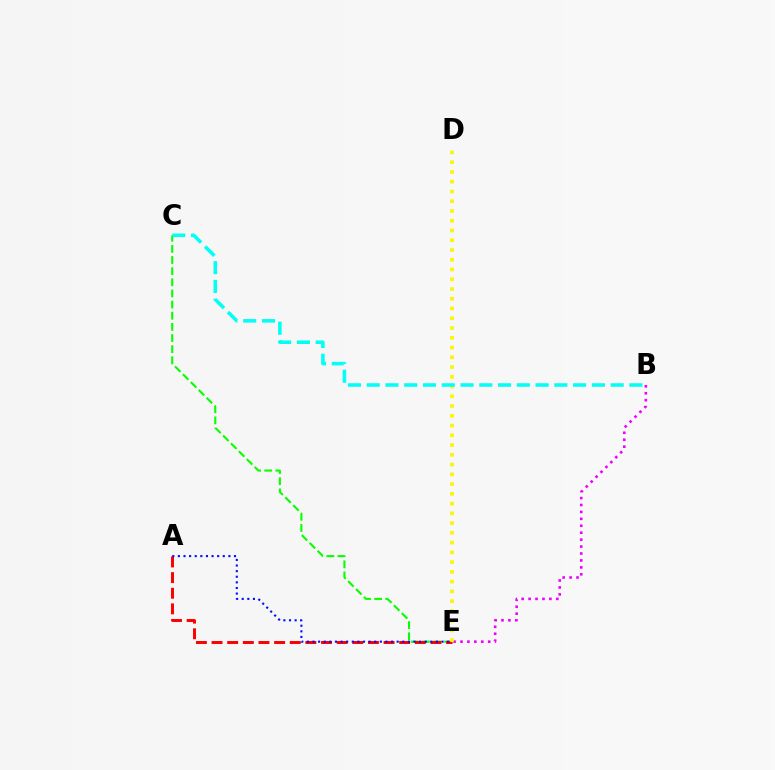{('C', 'E'): [{'color': '#08ff00', 'line_style': 'dashed', 'thickness': 1.51}], ('B', 'E'): [{'color': '#ee00ff', 'line_style': 'dotted', 'thickness': 1.88}], ('A', 'E'): [{'color': '#ff0000', 'line_style': 'dashed', 'thickness': 2.12}, {'color': '#0010ff', 'line_style': 'dotted', 'thickness': 1.52}], ('D', 'E'): [{'color': '#fcf500', 'line_style': 'dotted', 'thickness': 2.65}], ('B', 'C'): [{'color': '#00fff6', 'line_style': 'dashed', 'thickness': 2.55}]}